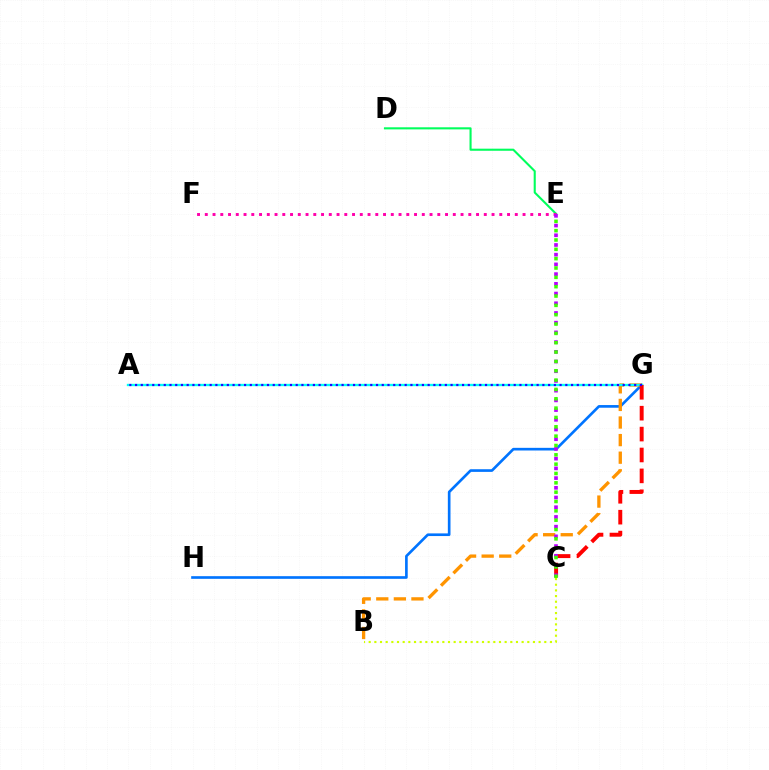{('G', 'H'): [{'color': '#0074ff', 'line_style': 'solid', 'thickness': 1.91}], ('B', 'C'): [{'color': '#d1ff00', 'line_style': 'dotted', 'thickness': 1.54}], ('B', 'G'): [{'color': '#ff9400', 'line_style': 'dashed', 'thickness': 2.39}], ('A', 'G'): [{'color': '#00fff6', 'line_style': 'solid', 'thickness': 1.69}, {'color': '#2500ff', 'line_style': 'dotted', 'thickness': 1.56}], ('D', 'E'): [{'color': '#00ff5c', 'line_style': 'solid', 'thickness': 1.51}], ('E', 'F'): [{'color': '#ff00ac', 'line_style': 'dotted', 'thickness': 2.11}], ('C', 'G'): [{'color': '#ff0000', 'line_style': 'dashed', 'thickness': 2.84}], ('C', 'E'): [{'color': '#b900ff', 'line_style': 'dotted', 'thickness': 2.64}, {'color': '#3dff00', 'line_style': 'dotted', 'thickness': 2.54}]}